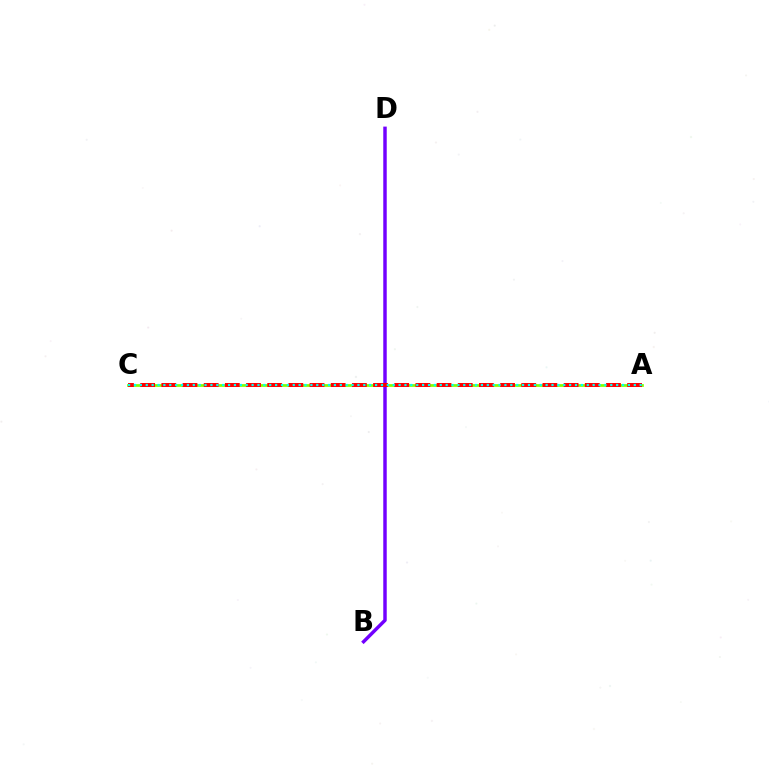{('B', 'D'): [{'color': '#7200ff', 'line_style': 'solid', 'thickness': 2.49}], ('A', 'C'): [{'color': '#84ff00', 'line_style': 'solid', 'thickness': 1.97}, {'color': '#ff0000', 'line_style': 'dashed', 'thickness': 2.88}, {'color': '#00fff6', 'line_style': 'dotted', 'thickness': 1.6}]}